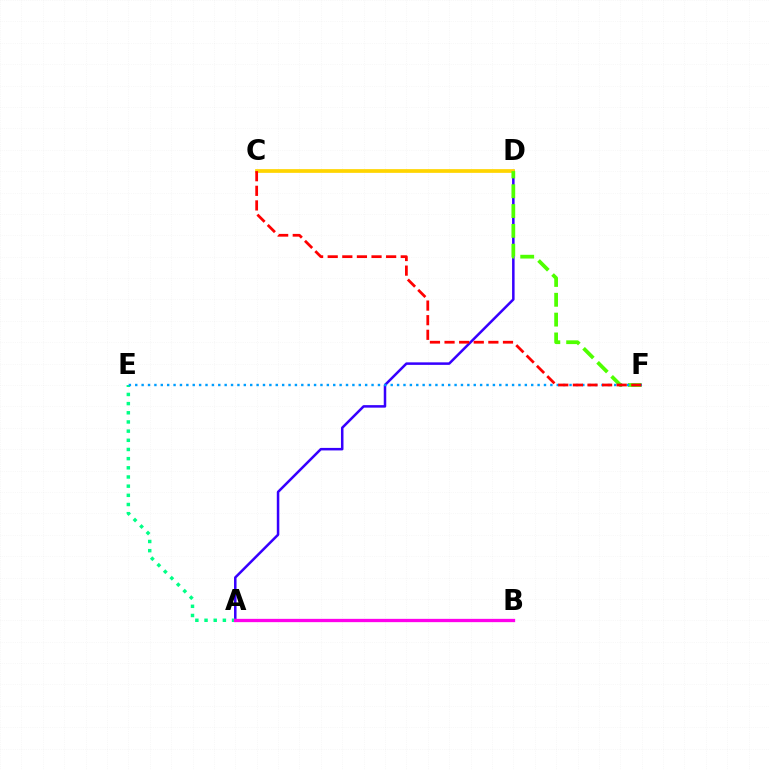{('A', 'D'): [{'color': '#3700ff', 'line_style': 'solid', 'thickness': 1.81}], ('C', 'D'): [{'color': '#ffd500', 'line_style': 'solid', 'thickness': 2.68}], ('D', 'F'): [{'color': '#4fff00', 'line_style': 'dashed', 'thickness': 2.69}], ('A', 'E'): [{'color': '#00ff86', 'line_style': 'dotted', 'thickness': 2.49}], ('E', 'F'): [{'color': '#009eff', 'line_style': 'dotted', 'thickness': 1.74}], ('C', 'F'): [{'color': '#ff0000', 'line_style': 'dashed', 'thickness': 1.98}], ('A', 'B'): [{'color': '#ff00ed', 'line_style': 'solid', 'thickness': 2.38}]}